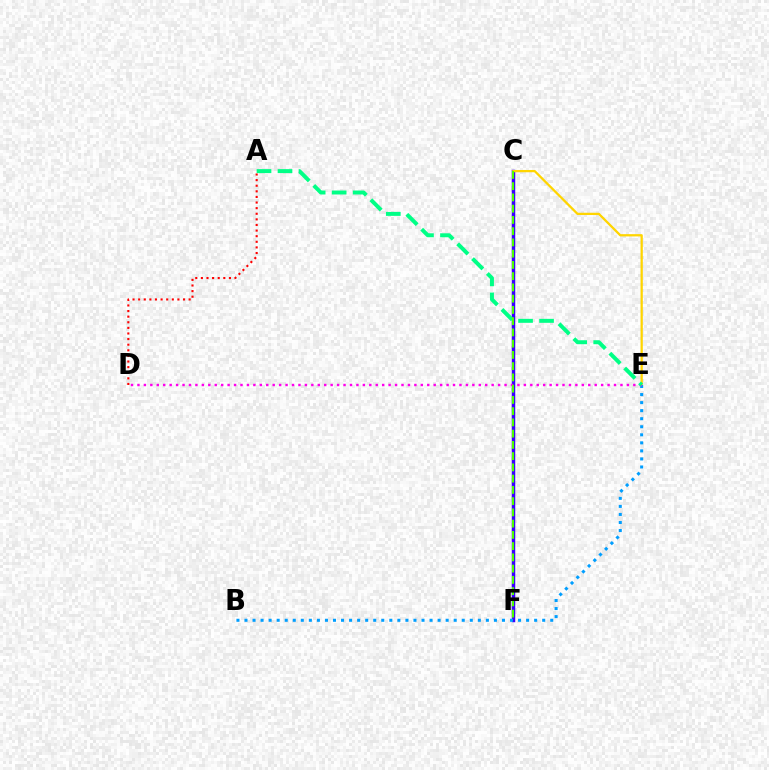{('C', 'F'): [{'color': '#3700ff', 'line_style': 'solid', 'thickness': 2.49}, {'color': '#4fff00', 'line_style': 'dashed', 'thickness': 1.53}], ('A', 'D'): [{'color': '#ff0000', 'line_style': 'dotted', 'thickness': 1.52}], ('C', 'E'): [{'color': '#ffd500', 'line_style': 'solid', 'thickness': 1.63}], ('B', 'E'): [{'color': '#009eff', 'line_style': 'dotted', 'thickness': 2.19}], ('D', 'E'): [{'color': '#ff00ed', 'line_style': 'dotted', 'thickness': 1.75}], ('A', 'E'): [{'color': '#00ff86', 'line_style': 'dashed', 'thickness': 2.85}]}